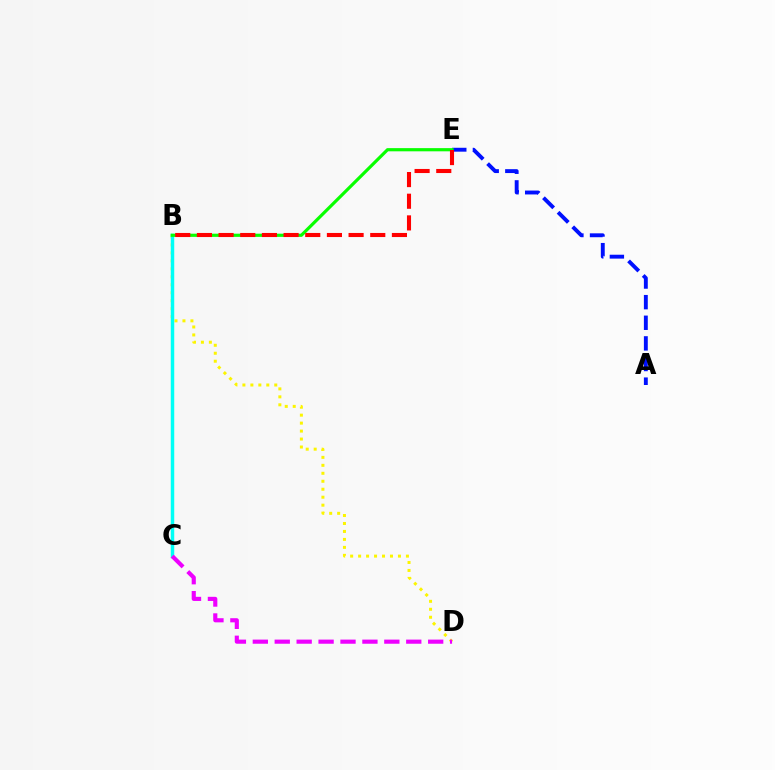{('A', 'E'): [{'color': '#0010ff', 'line_style': 'dashed', 'thickness': 2.8}], ('B', 'D'): [{'color': '#fcf500', 'line_style': 'dotted', 'thickness': 2.16}], ('B', 'C'): [{'color': '#00fff6', 'line_style': 'solid', 'thickness': 2.49}], ('B', 'E'): [{'color': '#08ff00', 'line_style': 'solid', 'thickness': 2.29}, {'color': '#ff0000', 'line_style': 'dashed', 'thickness': 2.94}], ('C', 'D'): [{'color': '#ee00ff', 'line_style': 'dashed', 'thickness': 2.98}]}